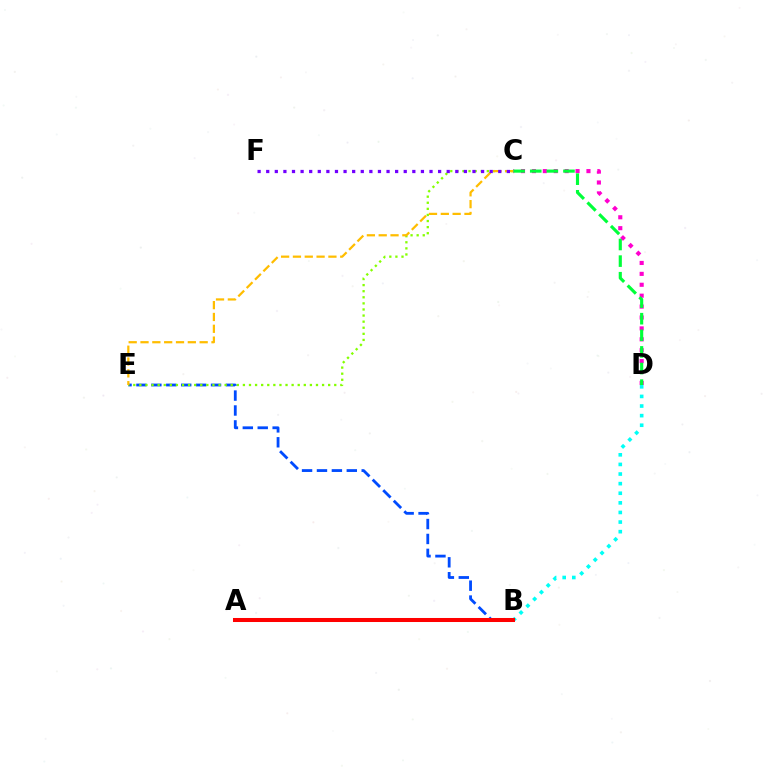{('B', 'D'): [{'color': '#00fff6', 'line_style': 'dotted', 'thickness': 2.61}], ('B', 'E'): [{'color': '#004bff', 'line_style': 'dashed', 'thickness': 2.03}], ('C', 'E'): [{'color': '#84ff00', 'line_style': 'dotted', 'thickness': 1.65}, {'color': '#ffbd00', 'line_style': 'dashed', 'thickness': 1.61}], ('C', 'D'): [{'color': '#ff00cf', 'line_style': 'dotted', 'thickness': 2.96}, {'color': '#00ff39', 'line_style': 'dashed', 'thickness': 2.26}], ('C', 'F'): [{'color': '#7200ff', 'line_style': 'dotted', 'thickness': 2.34}], ('A', 'B'): [{'color': '#ff0000', 'line_style': 'solid', 'thickness': 2.9}]}